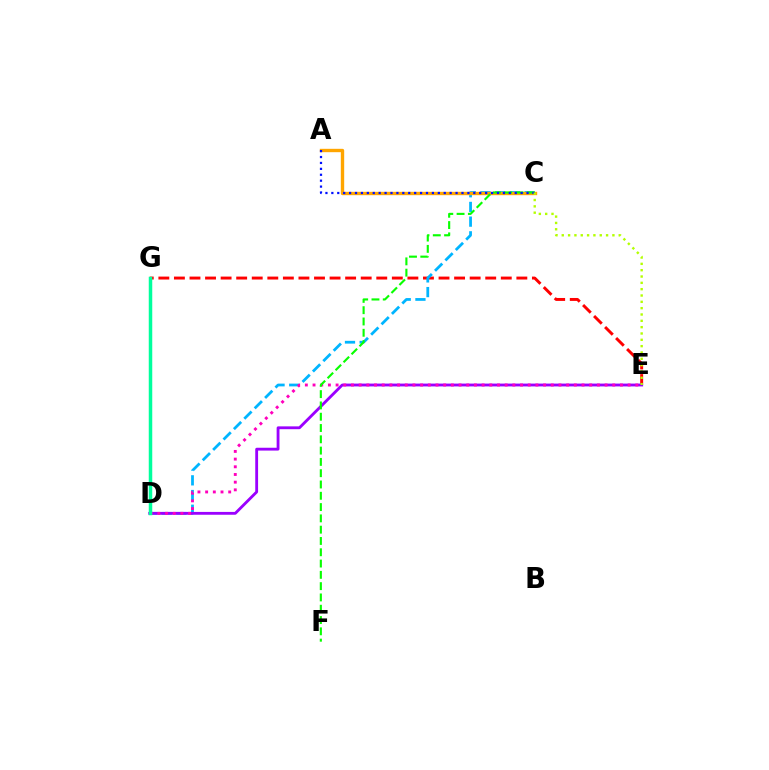{('E', 'G'): [{'color': '#ff0000', 'line_style': 'dashed', 'thickness': 2.11}], ('C', 'D'): [{'color': '#00b5ff', 'line_style': 'dashed', 'thickness': 2.0}], ('D', 'E'): [{'color': '#9b00ff', 'line_style': 'solid', 'thickness': 2.04}, {'color': '#ff00bd', 'line_style': 'dotted', 'thickness': 2.09}], ('A', 'C'): [{'color': '#ffa500', 'line_style': 'solid', 'thickness': 2.42}, {'color': '#0010ff', 'line_style': 'dotted', 'thickness': 1.61}], ('C', 'F'): [{'color': '#08ff00', 'line_style': 'dashed', 'thickness': 1.53}], ('D', 'G'): [{'color': '#00ff9d', 'line_style': 'solid', 'thickness': 2.51}], ('C', 'E'): [{'color': '#b3ff00', 'line_style': 'dotted', 'thickness': 1.72}]}